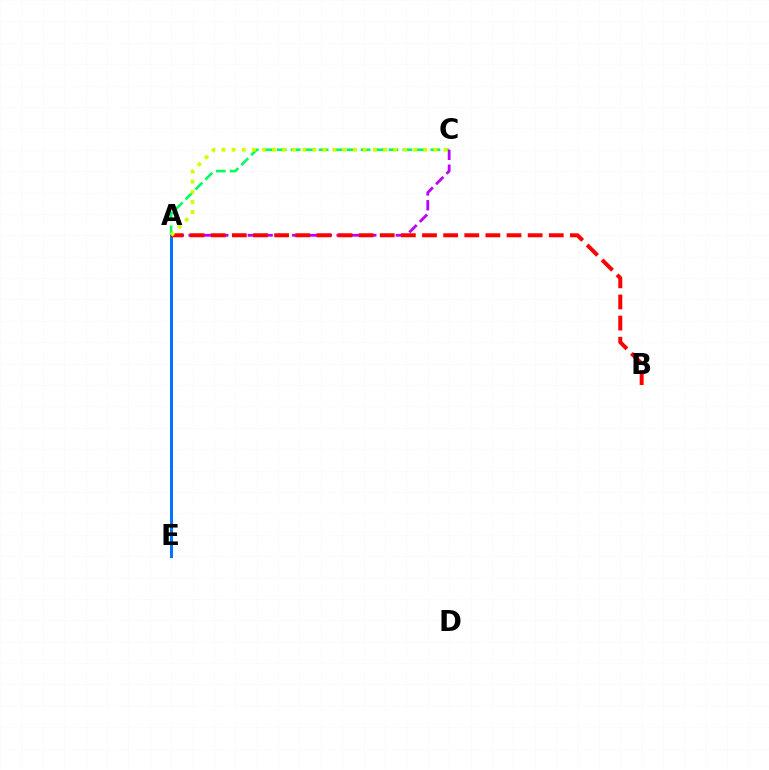{('A', 'C'): [{'color': '#00ff5c', 'line_style': 'dashed', 'thickness': 1.9}, {'color': '#b900ff', 'line_style': 'dashed', 'thickness': 2.01}, {'color': '#d1ff00', 'line_style': 'dotted', 'thickness': 2.74}], ('A', 'E'): [{'color': '#0074ff', 'line_style': 'solid', 'thickness': 2.19}], ('A', 'B'): [{'color': '#ff0000', 'line_style': 'dashed', 'thickness': 2.87}]}